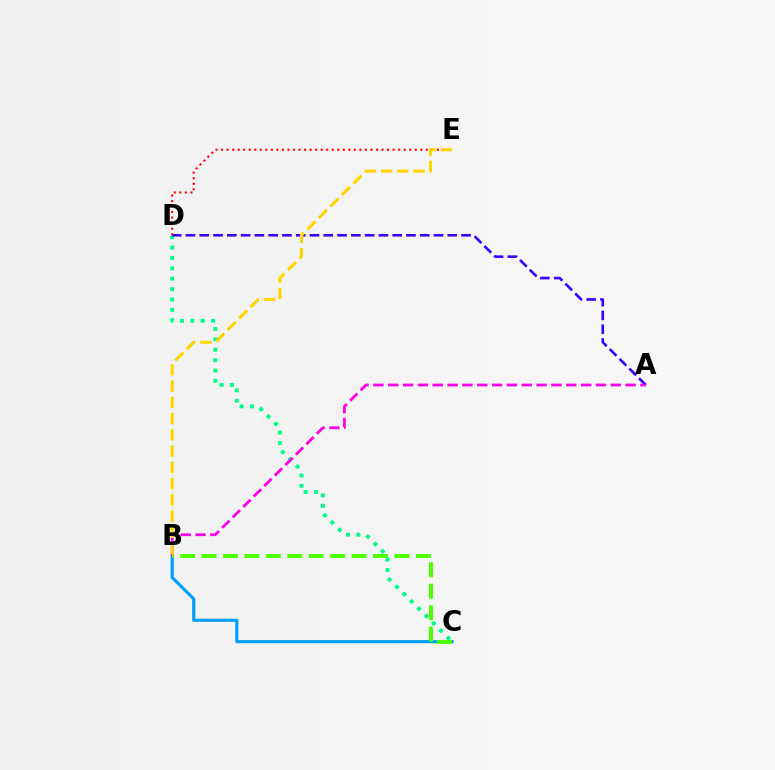{('C', 'D'): [{'color': '#00ff86', 'line_style': 'dotted', 'thickness': 2.82}], ('A', 'D'): [{'color': '#3700ff', 'line_style': 'dashed', 'thickness': 1.87}], ('B', 'C'): [{'color': '#009eff', 'line_style': 'solid', 'thickness': 2.26}, {'color': '#4fff00', 'line_style': 'dashed', 'thickness': 2.91}], ('D', 'E'): [{'color': '#ff0000', 'line_style': 'dotted', 'thickness': 1.5}], ('A', 'B'): [{'color': '#ff00ed', 'line_style': 'dashed', 'thickness': 2.02}], ('B', 'E'): [{'color': '#ffd500', 'line_style': 'dashed', 'thickness': 2.21}]}